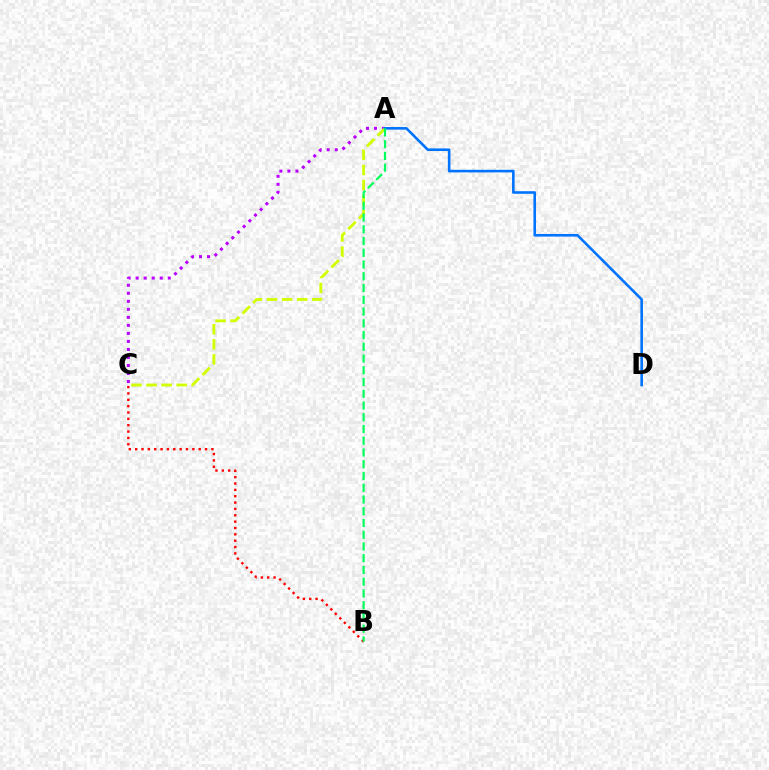{('A', 'C'): [{'color': '#b900ff', 'line_style': 'dotted', 'thickness': 2.18}, {'color': '#d1ff00', 'line_style': 'dashed', 'thickness': 2.05}], ('B', 'C'): [{'color': '#ff0000', 'line_style': 'dotted', 'thickness': 1.73}], ('A', 'D'): [{'color': '#0074ff', 'line_style': 'solid', 'thickness': 1.88}], ('A', 'B'): [{'color': '#00ff5c', 'line_style': 'dashed', 'thickness': 1.6}]}